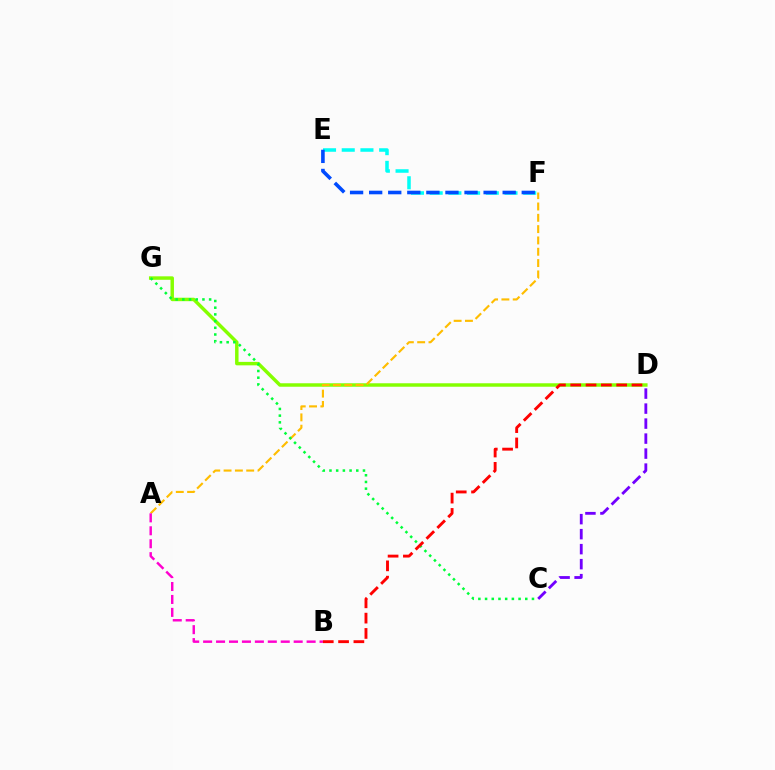{('D', 'G'): [{'color': '#84ff00', 'line_style': 'solid', 'thickness': 2.49}], ('A', 'F'): [{'color': '#ffbd00', 'line_style': 'dashed', 'thickness': 1.54}], ('A', 'B'): [{'color': '#ff00cf', 'line_style': 'dashed', 'thickness': 1.76}], ('C', 'D'): [{'color': '#7200ff', 'line_style': 'dashed', 'thickness': 2.04}], ('C', 'G'): [{'color': '#00ff39', 'line_style': 'dotted', 'thickness': 1.82}], ('B', 'D'): [{'color': '#ff0000', 'line_style': 'dashed', 'thickness': 2.08}], ('E', 'F'): [{'color': '#00fff6', 'line_style': 'dashed', 'thickness': 2.54}, {'color': '#004bff', 'line_style': 'dashed', 'thickness': 2.59}]}